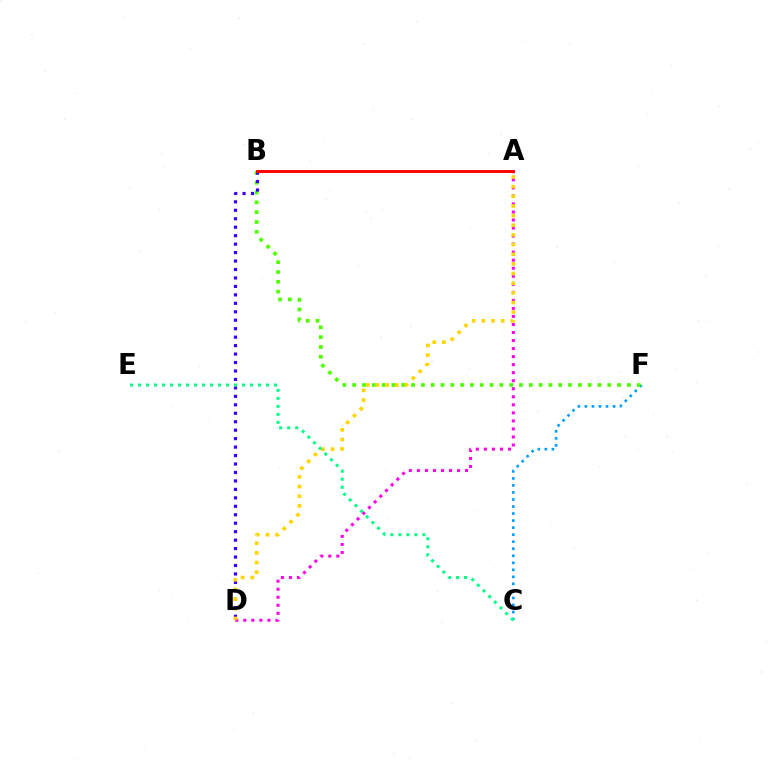{('C', 'F'): [{'color': '#009eff', 'line_style': 'dotted', 'thickness': 1.91}], ('B', 'F'): [{'color': '#4fff00', 'line_style': 'dotted', 'thickness': 2.67}], ('A', 'D'): [{'color': '#ff00ed', 'line_style': 'dotted', 'thickness': 2.18}, {'color': '#ffd500', 'line_style': 'dotted', 'thickness': 2.62}], ('B', 'D'): [{'color': '#3700ff', 'line_style': 'dotted', 'thickness': 2.3}], ('A', 'B'): [{'color': '#ff0000', 'line_style': 'solid', 'thickness': 2.11}], ('C', 'E'): [{'color': '#00ff86', 'line_style': 'dotted', 'thickness': 2.17}]}